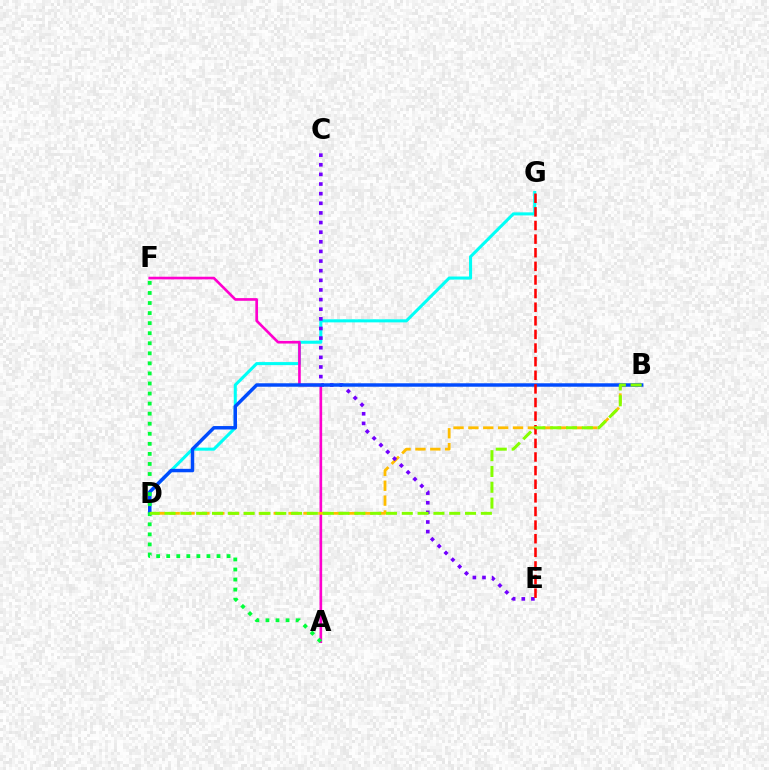{('D', 'G'): [{'color': '#00fff6', 'line_style': 'solid', 'thickness': 2.2}], ('A', 'F'): [{'color': '#ff00cf', 'line_style': 'solid', 'thickness': 1.91}, {'color': '#00ff39', 'line_style': 'dotted', 'thickness': 2.73}], ('B', 'D'): [{'color': '#ffbd00', 'line_style': 'dashed', 'thickness': 2.02}, {'color': '#004bff', 'line_style': 'solid', 'thickness': 2.49}, {'color': '#84ff00', 'line_style': 'dashed', 'thickness': 2.15}], ('C', 'E'): [{'color': '#7200ff', 'line_style': 'dotted', 'thickness': 2.62}], ('E', 'G'): [{'color': '#ff0000', 'line_style': 'dashed', 'thickness': 1.85}]}